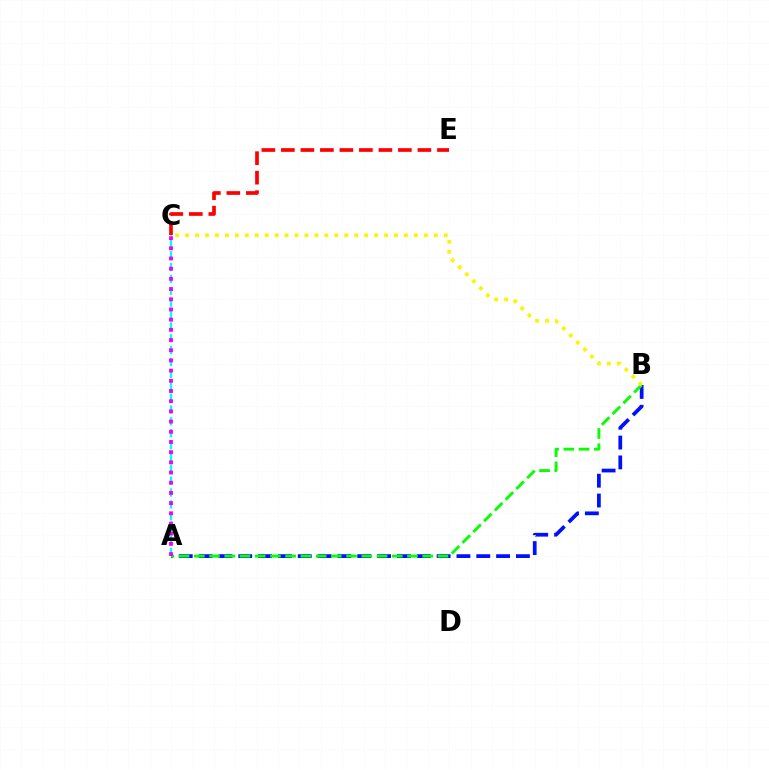{('A', 'C'): [{'color': '#00fff6', 'line_style': 'dashed', 'thickness': 1.61}, {'color': '#ee00ff', 'line_style': 'dotted', 'thickness': 2.77}], ('A', 'B'): [{'color': '#0010ff', 'line_style': 'dashed', 'thickness': 2.69}, {'color': '#08ff00', 'line_style': 'dashed', 'thickness': 2.07}], ('B', 'C'): [{'color': '#fcf500', 'line_style': 'dotted', 'thickness': 2.7}], ('C', 'E'): [{'color': '#ff0000', 'line_style': 'dashed', 'thickness': 2.65}]}